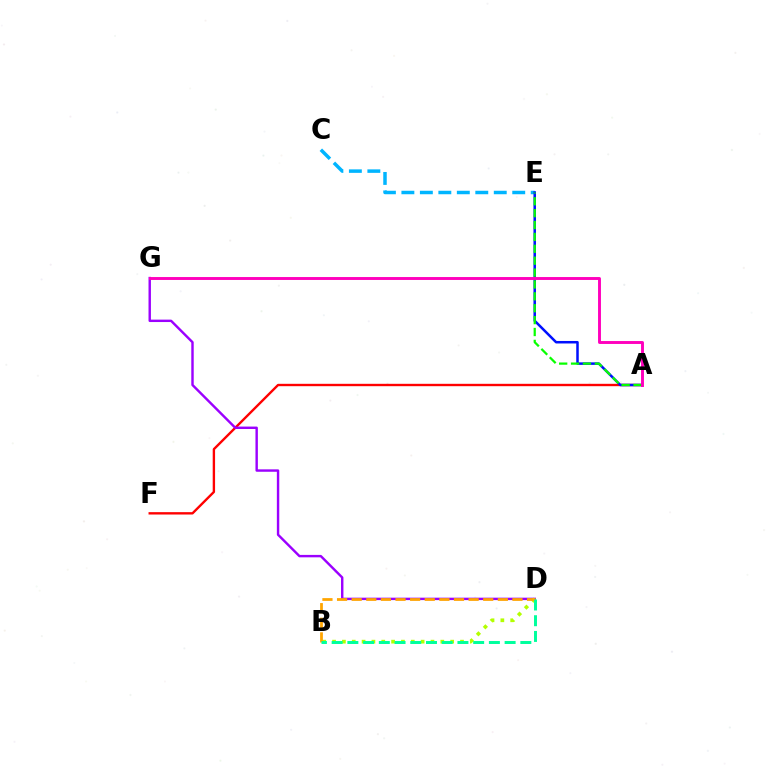{('C', 'E'): [{'color': '#00b5ff', 'line_style': 'dashed', 'thickness': 2.51}], ('A', 'F'): [{'color': '#ff0000', 'line_style': 'solid', 'thickness': 1.71}], ('D', 'G'): [{'color': '#9b00ff', 'line_style': 'solid', 'thickness': 1.74}], ('B', 'D'): [{'color': '#b3ff00', 'line_style': 'dotted', 'thickness': 2.67}, {'color': '#ffa500', 'line_style': 'dashed', 'thickness': 1.99}, {'color': '#00ff9d', 'line_style': 'dashed', 'thickness': 2.14}], ('A', 'E'): [{'color': '#0010ff', 'line_style': 'solid', 'thickness': 1.81}, {'color': '#08ff00', 'line_style': 'dashed', 'thickness': 1.61}], ('A', 'G'): [{'color': '#ff00bd', 'line_style': 'solid', 'thickness': 2.1}]}